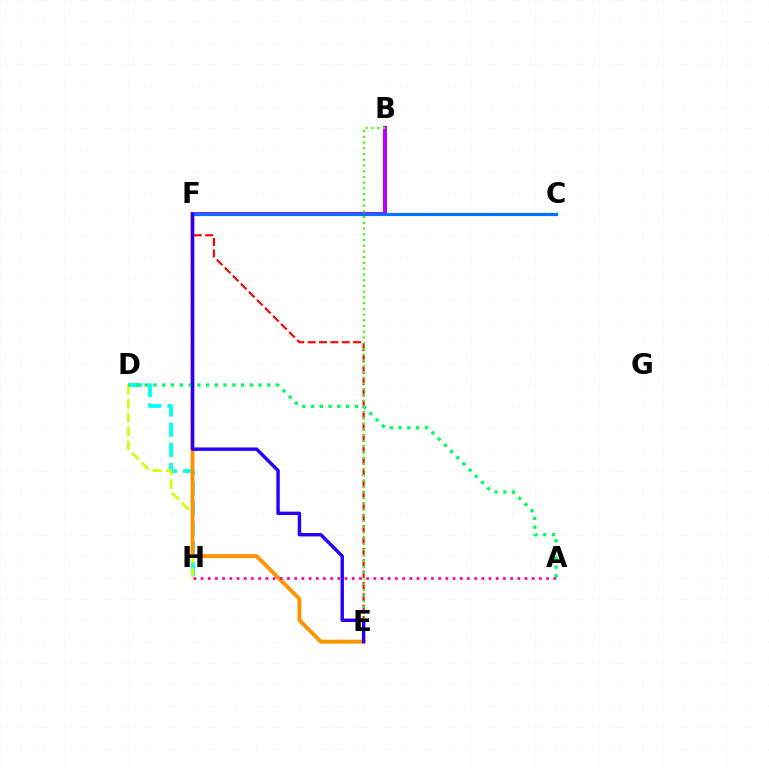{('D', 'H'): [{'color': '#00fff6', 'line_style': 'dashed', 'thickness': 2.74}, {'color': '#d1ff00', 'line_style': 'dashed', 'thickness': 1.88}], ('B', 'F'): [{'color': '#b900ff', 'line_style': 'solid', 'thickness': 2.86}], ('E', 'F'): [{'color': '#ff9400', 'line_style': 'solid', 'thickness': 2.8}, {'color': '#ff0000', 'line_style': 'dashed', 'thickness': 1.55}, {'color': '#2500ff', 'line_style': 'solid', 'thickness': 2.45}], ('B', 'E'): [{'color': '#3dff00', 'line_style': 'dotted', 'thickness': 1.56}], ('A', 'D'): [{'color': '#00ff5c', 'line_style': 'dotted', 'thickness': 2.38}], ('C', 'F'): [{'color': '#0074ff', 'line_style': 'solid', 'thickness': 2.29}], ('A', 'H'): [{'color': '#ff00ac', 'line_style': 'dotted', 'thickness': 1.96}]}